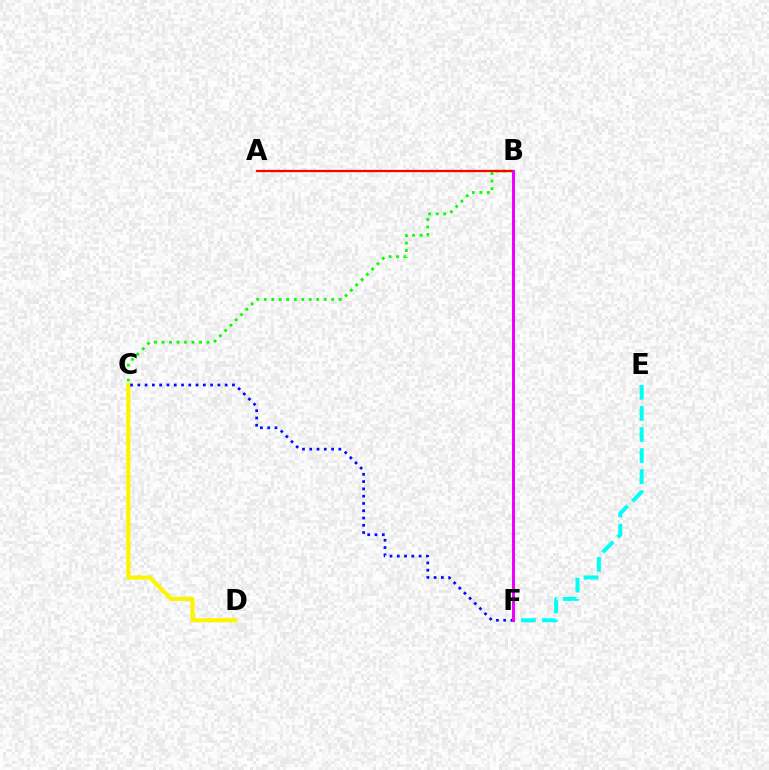{('B', 'C'): [{'color': '#08ff00', 'line_style': 'dotted', 'thickness': 2.04}], ('C', 'D'): [{'color': '#fcf500', 'line_style': 'solid', 'thickness': 2.98}], ('A', 'B'): [{'color': '#ff0000', 'line_style': 'solid', 'thickness': 1.66}], ('E', 'F'): [{'color': '#00fff6', 'line_style': 'dashed', 'thickness': 2.86}], ('C', 'F'): [{'color': '#0010ff', 'line_style': 'dotted', 'thickness': 1.98}], ('B', 'F'): [{'color': '#ee00ff', 'line_style': 'solid', 'thickness': 2.14}]}